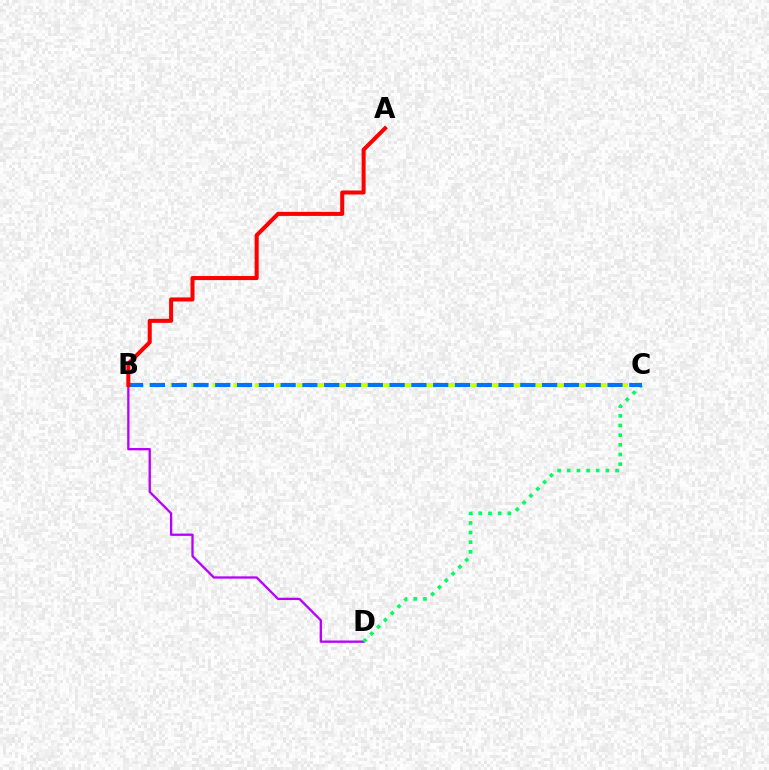{('B', 'D'): [{'color': '#b900ff', 'line_style': 'solid', 'thickness': 1.66}], ('B', 'C'): [{'color': '#d1ff00', 'line_style': 'dashed', 'thickness': 2.87}, {'color': '#0074ff', 'line_style': 'dashed', 'thickness': 2.96}], ('C', 'D'): [{'color': '#00ff5c', 'line_style': 'dotted', 'thickness': 2.62}], ('A', 'B'): [{'color': '#ff0000', 'line_style': 'solid', 'thickness': 2.91}]}